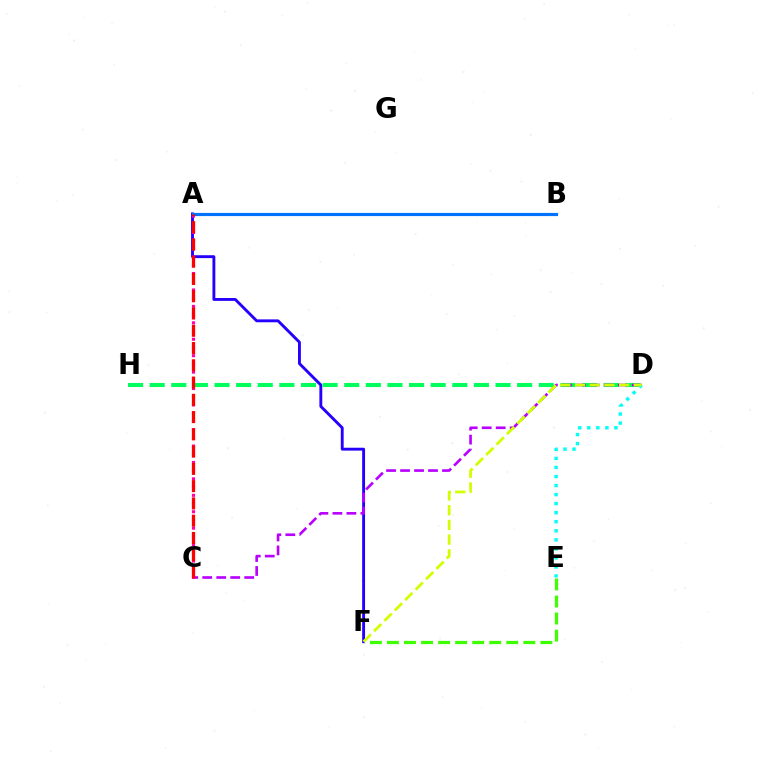{('A', 'B'): [{'color': '#ff9400', 'line_style': 'dashed', 'thickness': 1.87}, {'color': '#0074ff', 'line_style': 'solid', 'thickness': 2.28}], ('A', 'F'): [{'color': '#2500ff', 'line_style': 'solid', 'thickness': 2.07}], ('D', 'H'): [{'color': '#00ff5c', 'line_style': 'dashed', 'thickness': 2.94}], ('E', 'F'): [{'color': '#3dff00', 'line_style': 'dashed', 'thickness': 2.32}], ('A', 'C'): [{'color': '#ff00ac', 'line_style': 'dotted', 'thickness': 2.23}, {'color': '#ff0000', 'line_style': 'dashed', 'thickness': 2.35}], ('C', 'D'): [{'color': '#b900ff', 'line_style': 'dashed', 'thickness': 1.9}], ('D', 'E'): [{'color': '#00fff6', 'line_style': 'dotted', 'thickness': 2.46}], ('D', 'F'): [{'color': '#d1ff00', 'line_style': 'dashed', 'thickness': 2.0}]}